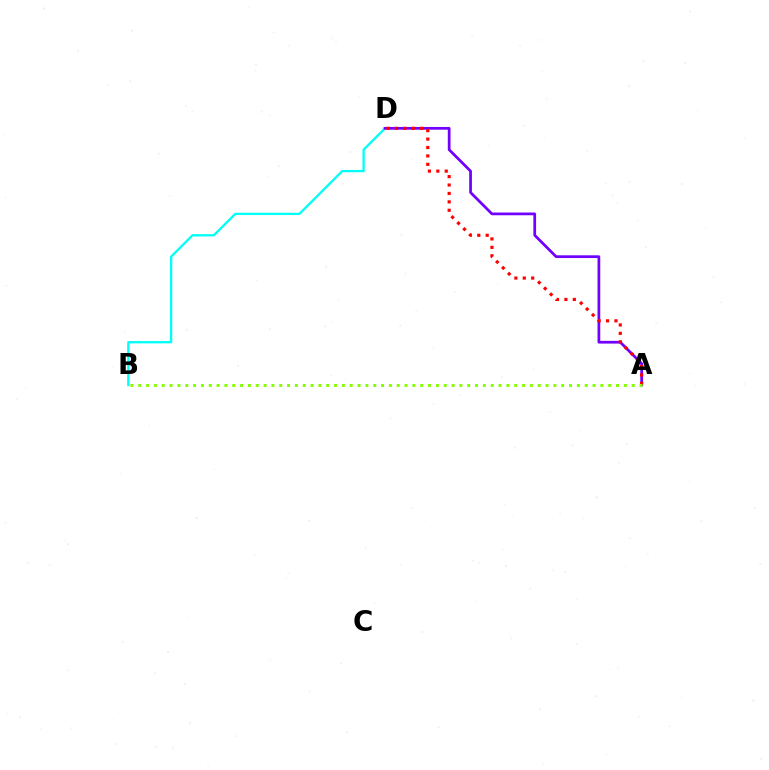{('B', 'D'): [{'color': '#00fff6', 'line_style': 'solid', 'thickness': 1.66}], ('A', 'D'): [{'color': '#7200ff', 'line_style': 'solid', 'thickness': 1.97}, {'color': '#ff0000', 'line_style': 'dotted', 'thickness': 2.29}], ('A', 'B'): [{'color': '#84ff00', 'line_style': 'dotted', 'thickness': 2.13}]}